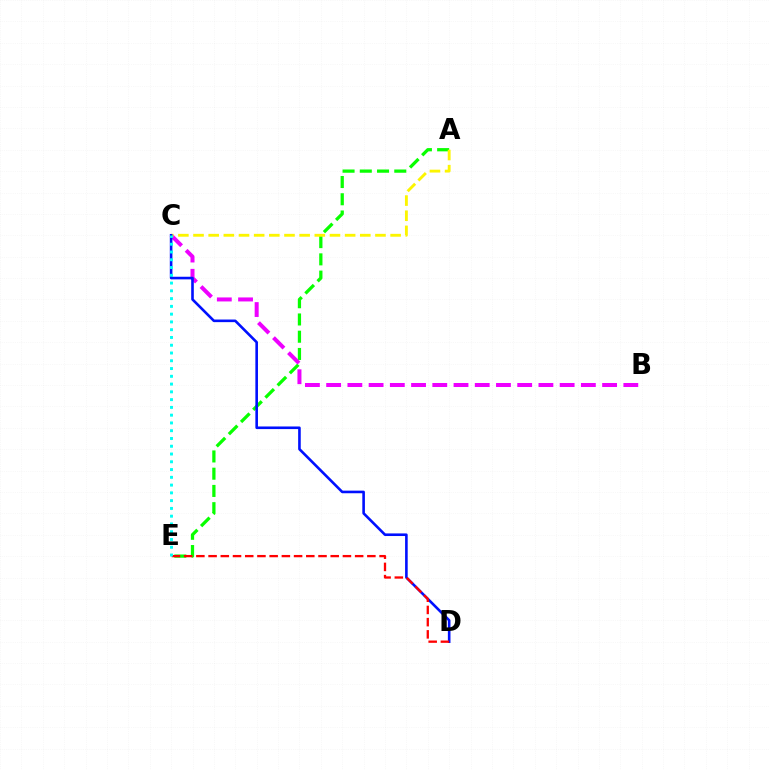{('A', 'E'): [{'color': '#08ff00', 'line_style': 'dashed', 'thickness': 2.34}], ('B', 'C'): [{'color': '#ee00ff', 'line_style': 'dashed', 'thickness': 2.88}], ('A', 'C'): [{'color': '#fcf500', 'line_style': 'dashed', 'thickness': 2.06}], ('C', 'D'): [{'color': '#0010ff', 'line_style': 'solid', 'thickness': 1.88}], ('D', 'E'): [{'color': '#ff0000', 'line_style': 'dashed', 'thickness': 1.66}], ('C', 'E'): [{'color': '#00fff6', 'line_style': 'dotted', 'thickness': 2.11}]}